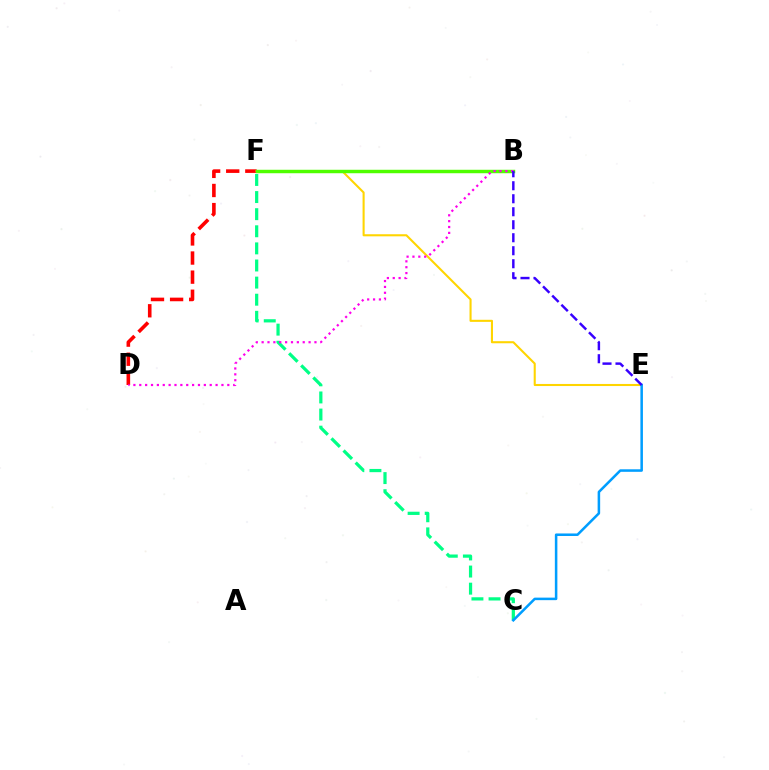{('C', 'F'): [{'color': '#00ff86', 'line_style': 'dashed', 'thickness': 2.32}], ('D', 'F'): [{'color': '#ff0000', 'line_style': 'dashed', 'thickness': 2.6}], ('E', 'F'): [{'color': '#ffd500', 'line_style': 'solid', 'thickness': 1.5}], ('C', 'E'): [{'color': '#009eff', 'line_style': 'solid', 'thickness': 1.82}], ('B', 'F'): [{'color': '#4fff00', 'line_style': 'solid', 'thickness': 2.49}], ('B', 'D'): [{'color': '#ff00ed', 'line_style': 'dotted', 'thickness': 1.59}], ('B', 'E'): [{'color': '#3700ff', 'line_style': 'dashed', 'thickness': 1.77}]}